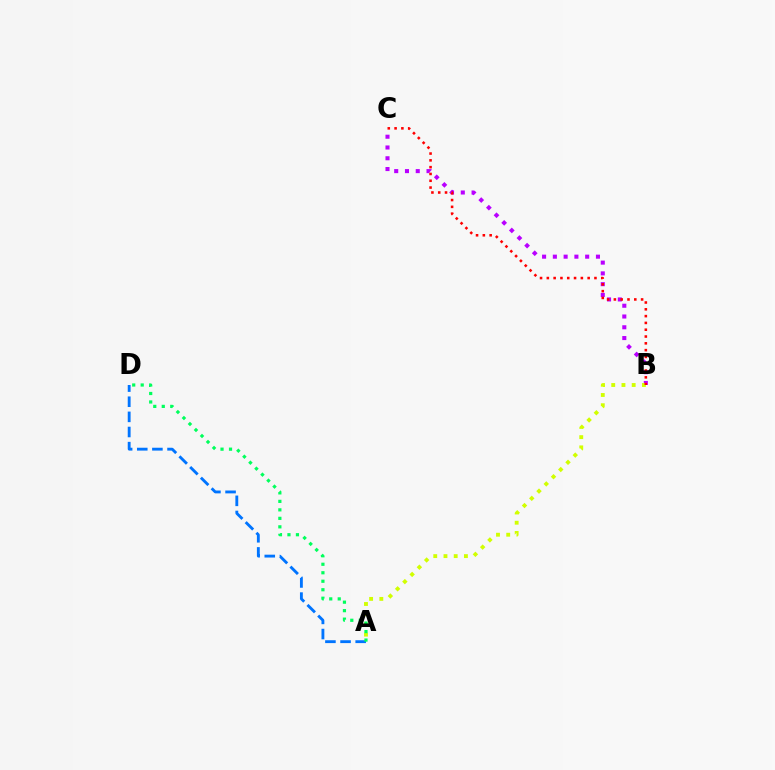{('B', 'C'): [{'color': '#b900ff', 'line_style': 'dotted', 'thickness': 2.93}, {'color': '#ff0000', 'line_style': 'dotted', 'thickness': 1.85}], ('A', 'B'): [{'color': '#d1ff00', 'line_style': 'dotted', 'thickness': 2.78}], ('A', 'D'): [{'color': '#0074ff', 'line_style': 'dashed', 'thickness': 2.06}, {'color': '#00ff5c', 'line_style': 'dotted', 'thickness': 2.31}]}